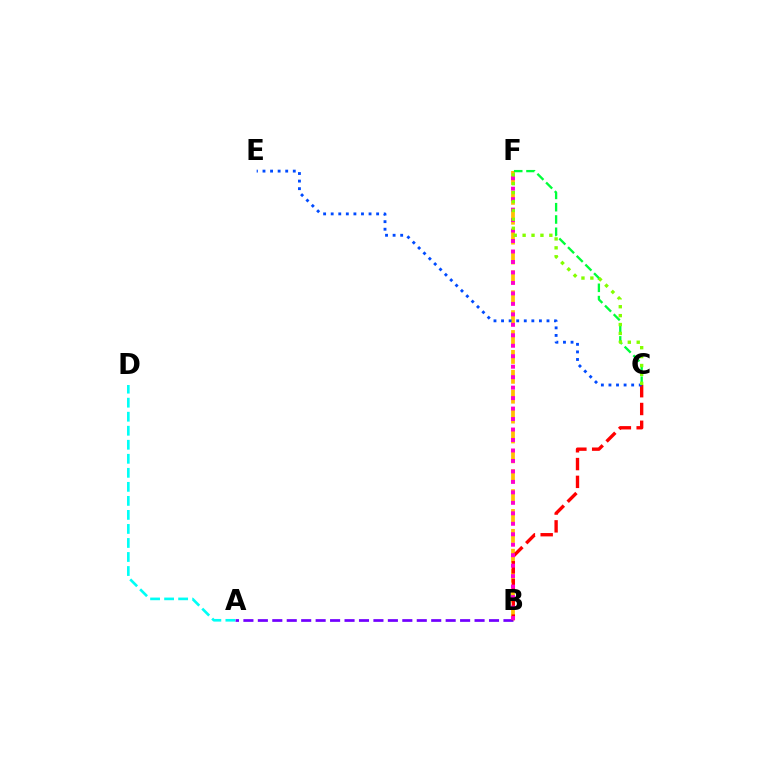{('B', 'F'): [{'color': '#ffbd00', 'line_style': 'dashed', 'thickness': 2.7}, {'color': '#ff00cf', 'line_style': 'dotted', 'thickness': 2.85}], ('C', 'F'): [{'color': '#00ff39', 'line_style': 'dashed', 'thickness': 1.67}, {'color': '#84ff00', 'line_style': 'dotted', 'thickness': 2.42}], ('A', 'B'): [{'color': '#7200ff', 'line_style': 'dashed', 'thickness': 1.96}], ('B', 'C'): [{'color': '#ff0000', 'line_style': 'dashed', 'thickness': 2.42}], ('A', 'D'): [{'color': '#00fff6', 'line_style': 'dashed', 'thickness': 1.91}], ('C', 'E'): [{'color': '#004bff', 'line_style': 'dotted', 'thickness': 2.06}]}